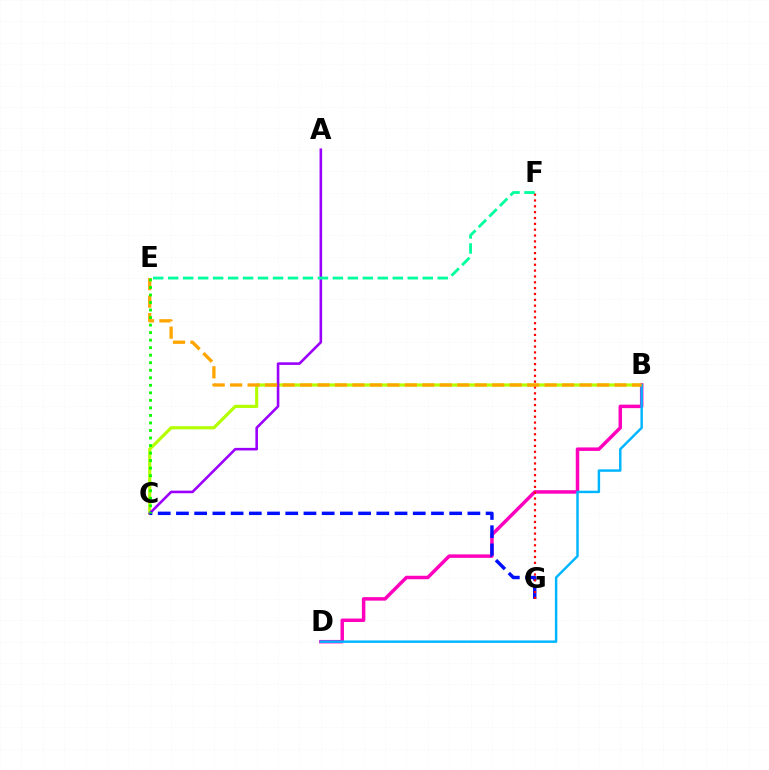{('B', 'C'): [{'color': '#b3ff00', 'line_style': 'solid', 'thickness': 2.27}], ('A', 'C'): [{'color': '#9b00ff', 'line_style': 'solid', 'thickness': 1.87}], ('B', 'D'): [{'color': '#ff00bd', 'line_style': 'solid', 'thickness': 2.5}, {'color': '#00b5ff', 'line_style': 'solid', 'thickness': 1.76}], ('C', 'G'): [{'color': '#0010ff', 'line_style': 'dashed', 'thickness': 2.47}], ('F', 'G'): [{'color': '#ff0000', 'line_style': 'dotted', 'thickness': 1.59}], ('B', 'E'): [{'color': '#ffa500', 'line_style': 'dashed', 'thickness': 2.37}], ('C', 'E'): [{'color': '#08ff00', 'line_style': 'dotted', 'thickness': 2.05}], ('E', 'F'): [{'color': '#00ff9d', 'line_style': 'dashed', 'thickness': 2.03}]}